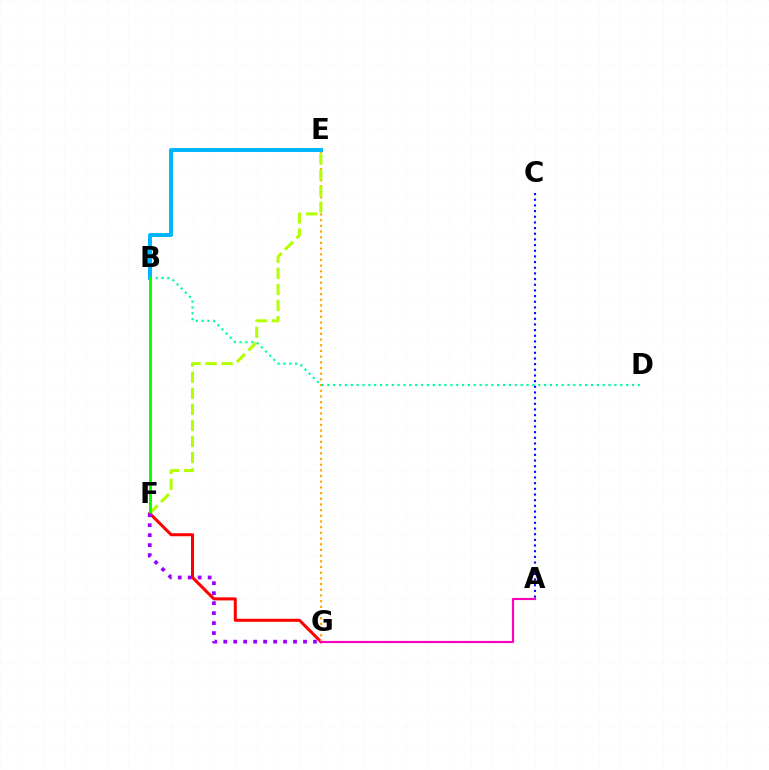{('F', 'G'): [{'color': '#ff0000', 'line_style': 'solid', 'thickness': 2.18}, {'color': '#9b00ff', 'line_style': 'dotted', 'thickness': 2.71}], ('E', 'G'): [{'color': '#ffa500', 'line_style': 'dotted', 'thickness': 1.54}], ('B', 'E'): [{'color': '#00b5ff', 'line_style': 'solid', 'thickness': 2.84}], ('E', 'F'): [{'color': '#b3ff00', 'line_style': 'dashed', 'thickness': 2.18}], ('B', 'D'): [{'color': '#00ff9d', 'line_style': 'dotted', 'thickness': 1.59}], ('A', 'C'): [{'color': '#0010ff', 'line_style': 'dotted', 'thickness': 1.54}], ('B', 'F'): [{'color': '#08ff00', 'line_style': 'solid', 'thickness': 2.08}], ('A', 'G'): [{'color': '#ff00bd', 'line_style': 'solid', 'thickness': 1.55}]}